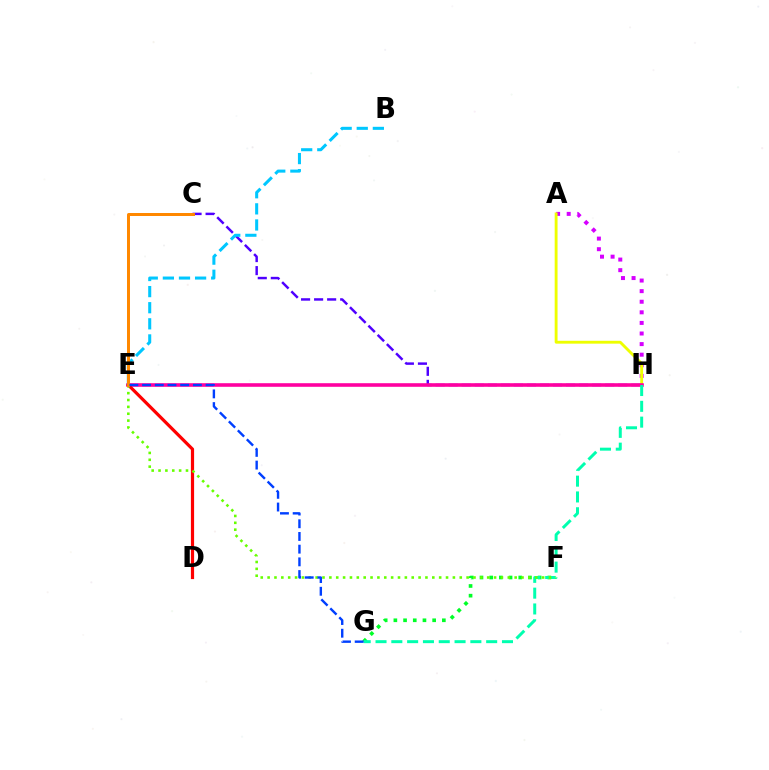{('A', 'H'): [{'color': '#d600ff', 'line_style': 'dotted', 'thickness': 2.88}, {'color': '#eeff00', 'line_style': 'solid', 'thickness': 2.06}], ('C', 'H'): [{'color': '#4f00ff', 'line_style': 'dashed', 'thickness': 1.77}], ('F', 'G'): [{'color': '#00ff27', 'line_style': 'dotted', 'thickness': 2.63}], ('E', 'H'): [{'color': '#ff00a0', 'line_style': 'solid', 'thickness': 2.59}], ('G', 'H'): [{'color': '#00ffaf', 'line_style': 'dashed', 'thickness': 2.15}], ('D', 'E'): [{'color': '#ff0000', 'line_style': 'solid', 'thickness': 2.3}], ('B', 'E'): [{'color': '#00c7ff', 'line_style': 'dashed', 'thickness': 2.19}], ('E', 'F'): [{'color': '#66ff00', 'line_style': 'dotted', 'thickness': 1.86}], ('C', 'E'): [{'color': '#ff8800', 'line_style': 'solid', 'thickness': 2.15}], ('E', 'G'): [{'color': '#003fff', 'line_style': 'dashed', 'thickness': 1.73}]}